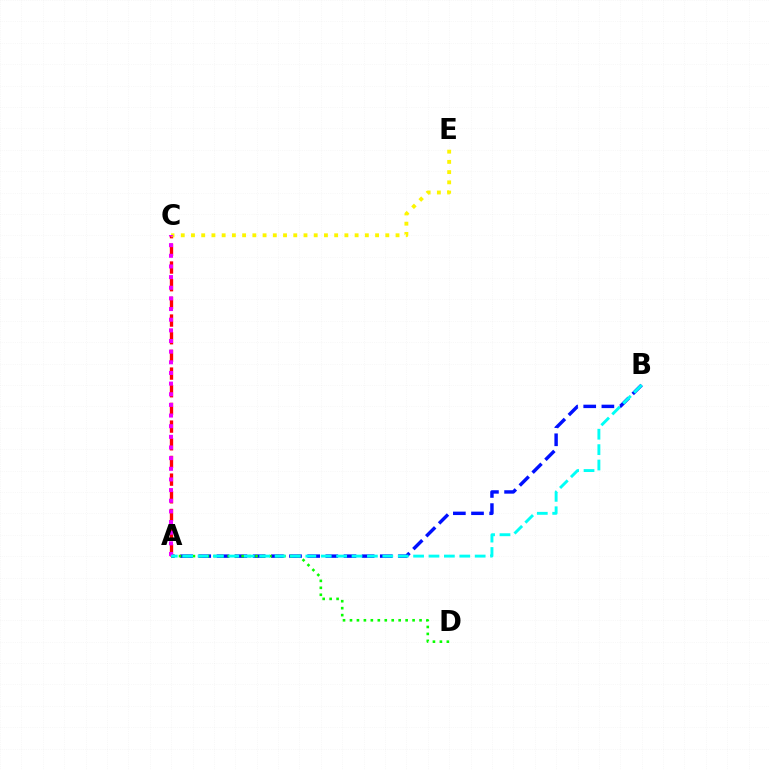{('A', 'B'): [{'color': '#0010ff', 'line_style': 'dashed', 'thickness': 2.47}, {'color': '#00fff6', 'line_style': 'dashed', 'thickness': 2.09}], ('A', 'C'): [{'color': '#ff0000', 'line_style': 'dashed', 'thickness': 2.4}, {'color': '#ee00ff', 'line_style': 'dotted', 'thickness': 2.89}], ('A', 'D'): [{'color': '#08ff00', 'line_style': 'dotted', 'thickness': 1.89}], ('C', 'E'): [{'color': '#fcf500', 'line_style': 'dotted', 'thickness': 2.78}]}